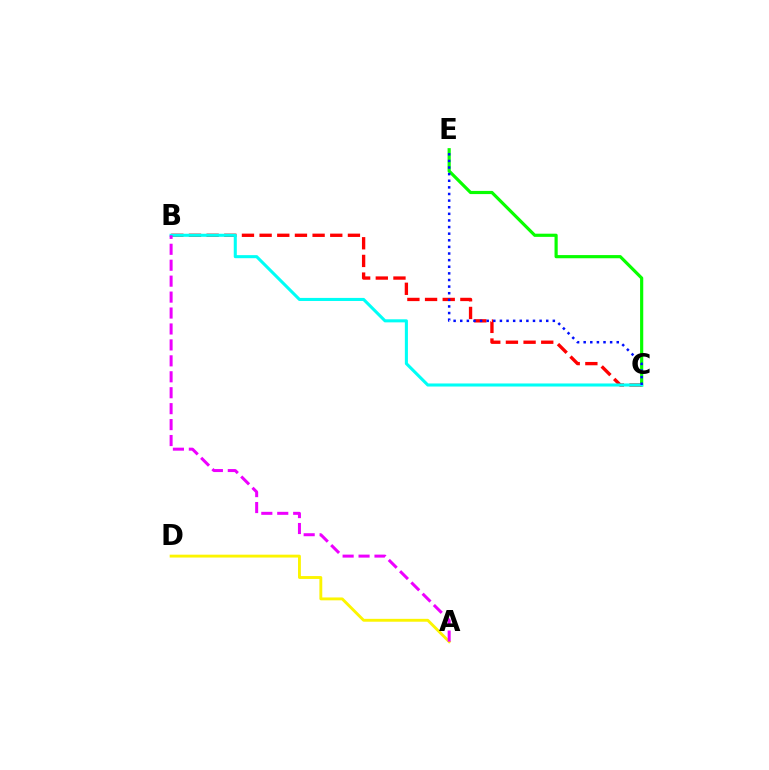{('C', 'E'): [{'color': '#08ff00', 'line_style': 'solid', 'thickness': 2.29}, {'color': '#0010ff', 'line_style': 'dotted', 'thickness': 1.8}], ('A', 'D'): [{'color': '#fcf500', 'line_style': 'solid', 'thickness': 2.07}], ('B', 'C'): [{'color': '#ff0000', 'line_style': 'dashed', 'thickness': 2.4}, {'color': '#00fff6', 'line_style': 'solid', 'thickness': 2.21}], ('A', 'B'): [{'color': '#ee00ff', 'line_style': 'dashed', 'thickness': 2.17}]}